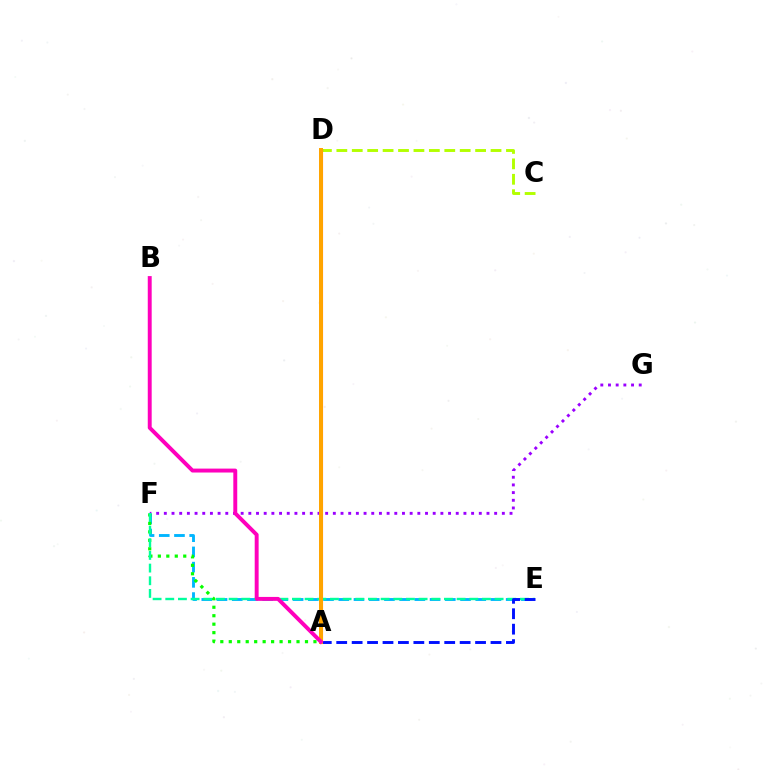{('F', 'G'): [{'color': '#9b00ff', 'line_style': 'dotted', 'thickness': 2.09}], ('E', 'F'): [{'color': '#00b5ff', 'line_style': 'dashed', 'thickness': 2.07}, {'color': '#00ff9d', 'line_style': 'dashed', 'thickness': 1.72}], ('C', 'D'): [{'color': '#b3ff00', 'line_style': 'dashed', 'thickness': 2.09}], ('A', 'D'): [{'color': '#ff0000', 'line_style': 'solid', 'thickness': 2.22}, {'color': '#ffa500', 'line_style': 'solid', 'thickness': 2.87}], ('A', 'F'): [{'color': '#08ff00', 'line_style': 'dotted', 'thickness': 2.3}], ('A', 'E'): [{'color': '#0010ff', 'line_style': 'dashed', 'thickness': 2.1}], ('A', 'B'): [{'color': '#ff00bd', 'line_style': 'solid', 'thickness': 2.83}]}